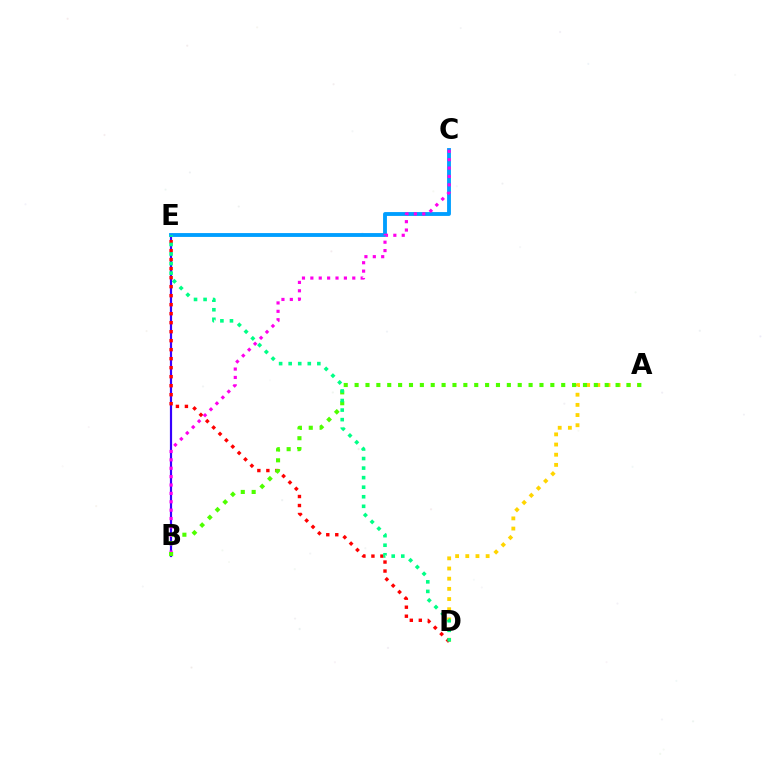{('B', 'E'): [{'color': '#3700ff', 'line_style': 'solid', 'thickness': 1.58}], ('C', 'E'): [{'color': '#009eff', 'line_style': 'solid', 'thickness': 2.77}], ('B', 'C'): [{'color': '#ff00ed', 'line_style': 'dotted', 'thickness': 2.28}], ('A', 'D'): [{'color': '#ffd500', 'line_style': 'dotted', 'thickness': 2.76}], ('D', 'E'): [{'color': '#ff0000', 'line_style': 'dotted', 'thickness': 2.45}, {'color': '#00ff86', 'line_style': 'dotted', 'thickness': 2.6}], ('A', 'B'): [{'color': '#4fff00', 'line_style': 'dotted', 'thickness': 2.95}]}